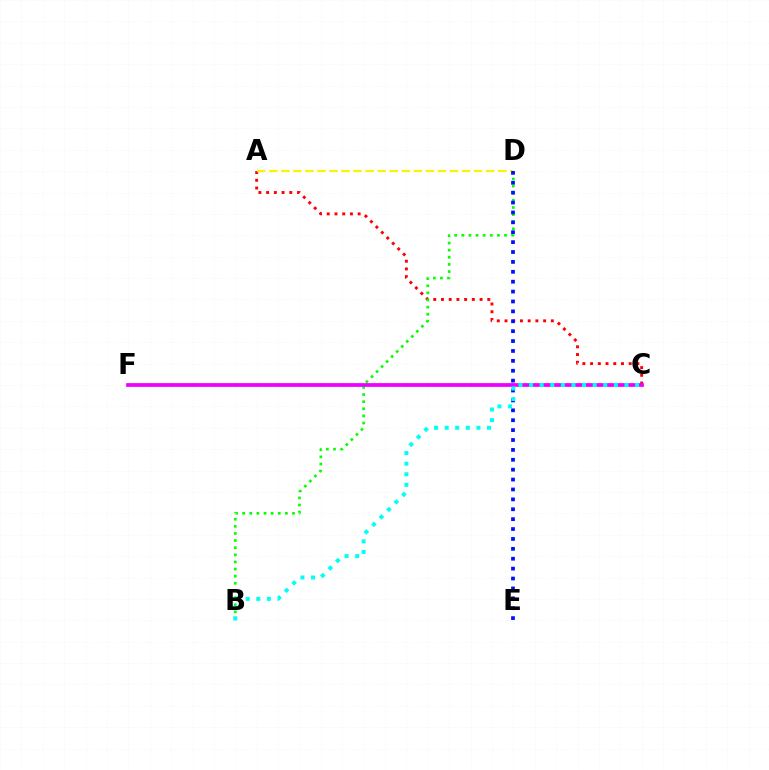{('A', 'C'): [{'color': '#ff0000', 'line_style': 'dotted', 'thickness': 2.1}], ('B', 'D'): [{'color': '#08ff00', 'line_style': 'dotted', 'thickness': 1.94}], ('C', 'F'): [{'color': '#ee00ff', 'line_style': 'solid', 'thickness': 2.71}], ('A', 'D'): [{'color': '#fcf500', 'line_style': 'dashed', 'thickness': 1.64}], ('D', 'E'): [{'color': '#0010ff', 'line_style': 'dotted', 'thickness': 2.69}], ('B', 'C'): [{'color': '#00fff6', 'line_style': 'dotted', 'thickness': 2.88}]}